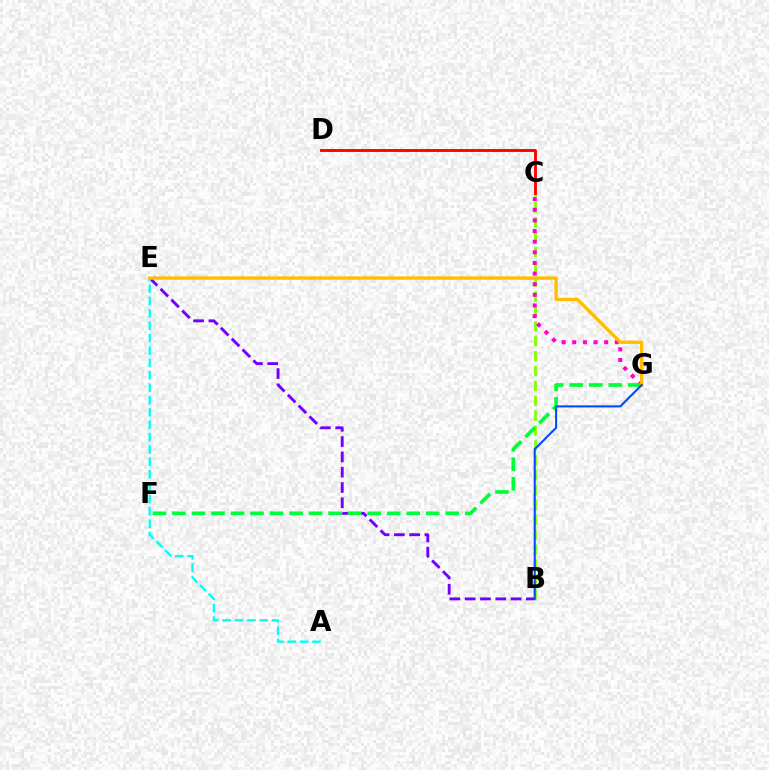{('B', 'C'): [{'color': '#84ff00', 'line_style': 'dashed', 'thickness': 2.02}], ('B', 'E'): [{'color': '#7200ff', 'line_style': 'dashed', 'thickness': 2.08}], ('A', 'E'): [{'color': '#00fff6', 'line_style': 'dashed', 'thickness': 1.68}], ('C', 'G'): [{'color': '#ff00cf', 'line_style': 'dotted', 'thickness': 2.89}], ('F', 'G'): [{'color': '#00ff39', 'line_style': 'dashed', 'thickness': 2.65}], ('E', 'G'): [{'color': '#ffbd00', 'line_style': 'solid', 'thickness': 2.4}], ('C', 'D'): [{'color': '#ff0000', 'line_style': 'solid', 'thickness': 2.07}], ('B', 'G'): [{'color': '#004bff', 'line_style': 'solid', 'thickness': 1.5}]}